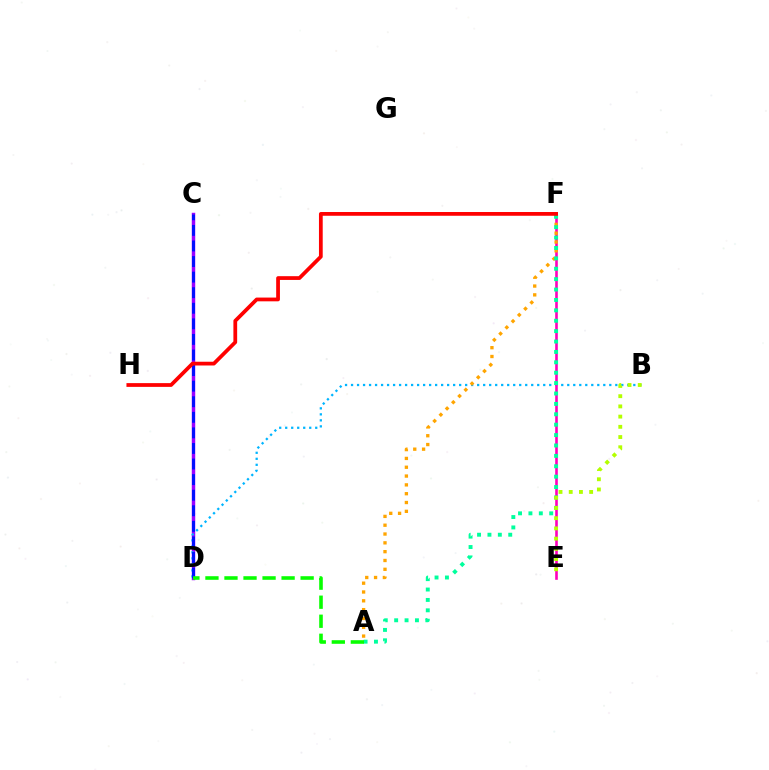{('C', 'D'): [{'color': '#9b00ff', 'line_style': 'solid', 'thickness': 2.48}, {'color': '#0010ff', 'line_style': 'dashed', 'thickness': 2.12}], ('B', 'D'): [{'color': '#00b5ff', 'line_style': 'dotted', 'thickness': 1.63}], ('E', 'F'): [{'color': '#ff00bd', 'line_style': 'solid', 'thickness': 1.88}], ('A', 'F'): [{'color': '#ffa500', 'line_style': 'dotted', 'thickness': 2.4}, {'color': '#00ff9d', 'line_style': 'dotted', 'thickness': 2.82}], ('B', 'E'): [{'color': '#b3ff00', 'line_style': 'dotted', 'thickness': 2.78}], ('A', 'D'): [{'color': '#08ff00', 'line_style': 'dashed', 'thickness': 2.59}], ('F', 'H'): [{'color': '#ff0000', 'line_style': 'solid', 'thickness': 2.7}]}